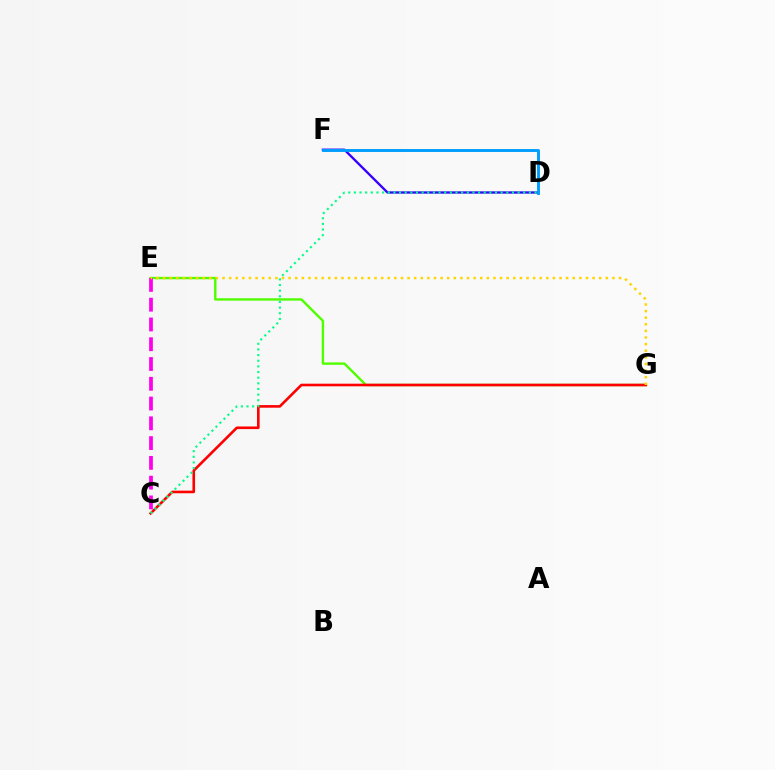{('E', 'G'): [{'color': '#4fff00', 'line_style': 'solid', 'thickness': 1.72}, {'color': '#ffd500', 'line_style': 'dotted', 'thickness': 1.8}], ('D', 'F'): [{'color': '#3700ff', 'line_style': 'solid', 'thickness': 1.68}, {'color': '#009eff', 'line_style': 'solid', 'thickness': 2.1}], ('C', 'G'): [{'color': '#ff0000', 'line_style': 'solid', 'thickness': 1.88}], ('C', 'D'): [{'color': '#00ff86', 'line_style': 'dotted', 'thickness': 1.53}], ('C', 'E'): [{'color': '#ff00ed', 'line_style': 'dashed', 'thickness': 2.69}]}